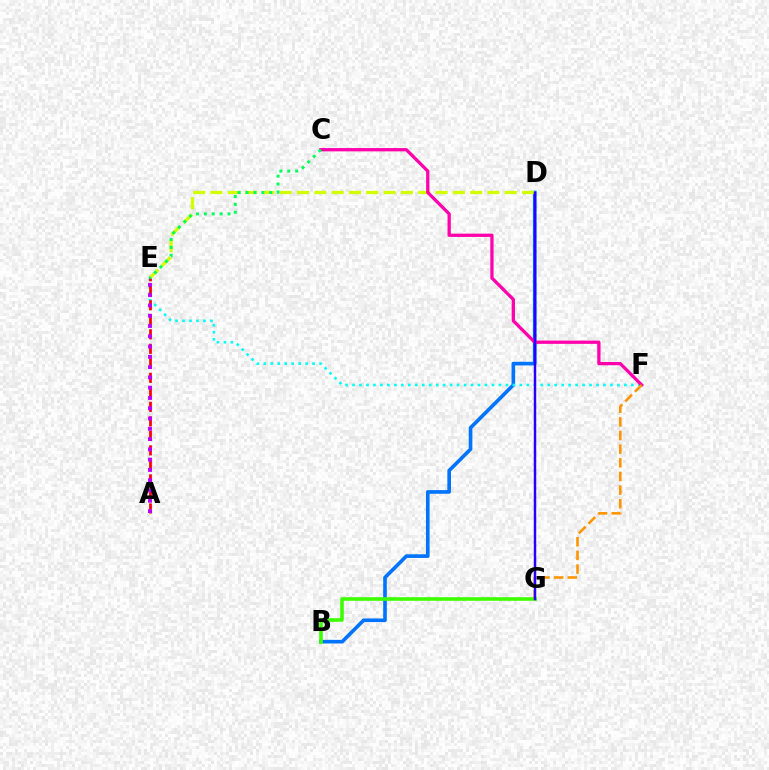{('B', 'D'): [{'color': '#0074ff', 'line_style': 'solid', 'thickness': 2.62}], ('B', 'G'): [{'color': '#3dff00', 'line_style': 'solid', 'thickness': 2.59}], ('D', 'E'): [{'color': '#d1ff00', 'line_style': 'dashed', 'thickness': 2.35}], ('E', 'F'): [{'color': '#00fff6', 'line_style': 'dotted', 'thickness': 1.89}], ('A', 'E'): [{'color': '#ff0000', 'line_style': 'dashed', 'thickness': 1.97}, {'color': '#b900ff', 'line_style': 'dotted', 'thickness': 2.79}], ('C', 'F'): [{'color': '#ff00ac', 'line_style': 'solid', 'thickness': 2.35}], ('F', 'G'): [{'color': '#ff9400', 'line_style': 'dashed', 'thickness': 1.85}], ('D', 'G'): [{'color': '#2500ff', 'line_style': 'solid', 'thickness': 1.78}], ('C', 'E'): [{'color': '#00ff5c', 'line_style': 'dotted', 'thickness': 2.14}]}